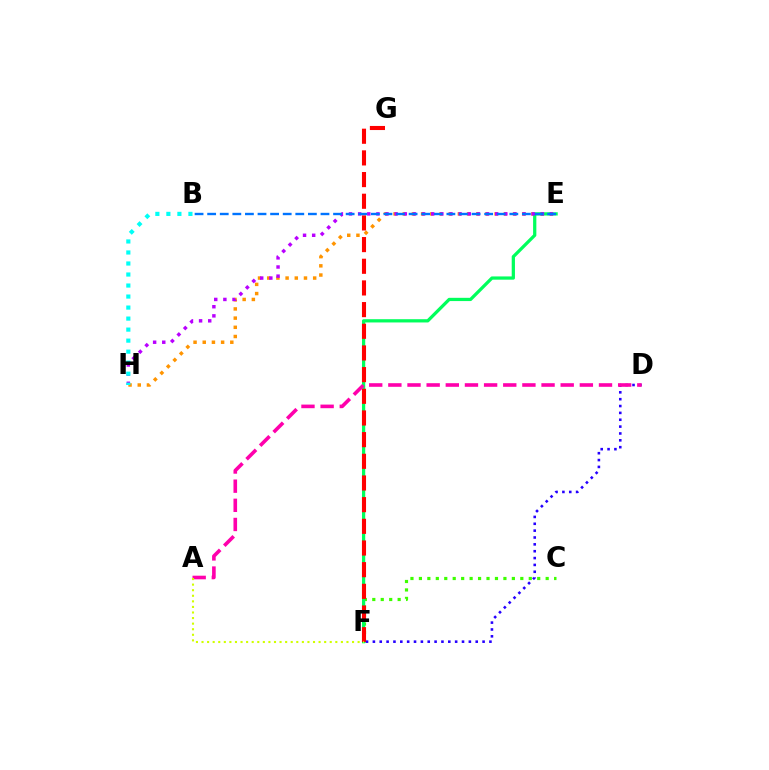{('C', 'F'): [{'color': '#3dff00', 'line_style': 'dotted', 'thickness': 2.3}], ('E', 'H'): [{'color': '#ff9400', 'line_style': 'dotted', 'thickness': 2.5}, {'color': '#b900ff', 'line_style': 'dotted', 'thickness': 2.48}], ('E', 'F'): [{'color': '#00ff5c', 'line_style': 'solid', 'thickness': 2.34}], ('F', 'G'): [{'color': '#ff0000', 'line_style': 'dashed', 'thickness': 2.94}], ('D', 'F'): [{'color': '#2500ff', 'line_style': 'dotted', 'thickness': 1.86}], ('B', 'H'): [{'color': '#00fff6', 'line_style': 'dotted', 'thickness': 2.99}], ('B', 'E'): [{'color': '#0074ff', 'line_style': 'dashed', 'thickness': 1.71}], ('A', 'D'): [{'color': '#ff00ac', 'line_style': 'dashed', 'thickness': 2.6}], ('A', 'F'): [{'color': '#d1ff00', 'line_style': 'dotted', 'thickness': 1.51}]}